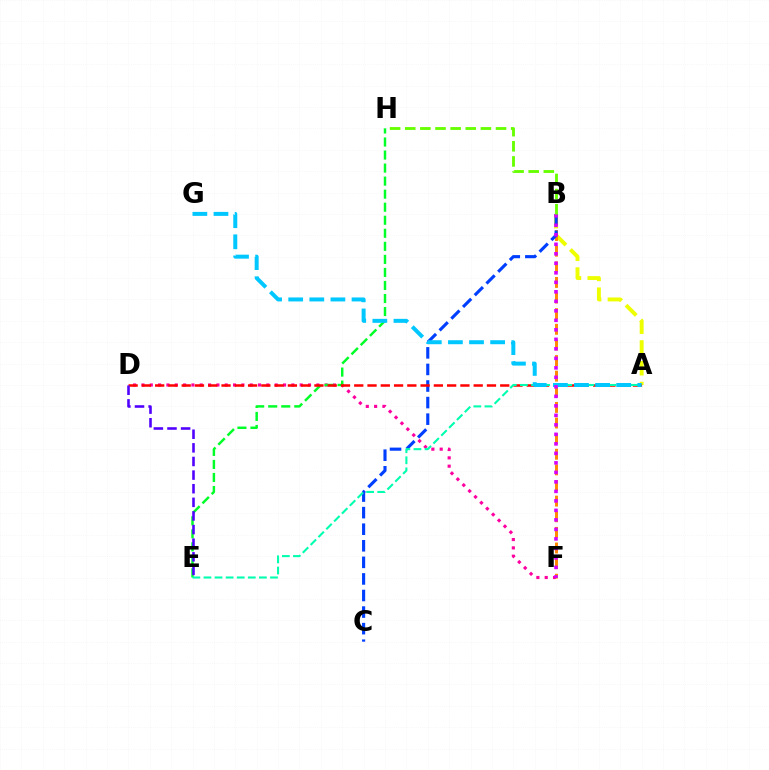{('D', 'F'): [{'color': '#ff00a0', 'line_style': 'dotted', 'thickness': 2.26}], ('A', 'B'): [{'color': '#eeff00', 'line_style': 'dashed', 'thickness': 2.82}], ('E', 'H'): [{'color': '#00ff27', 'line_style': 'dashed', 'thickness': 1.77}], ('B', 'F'): [{'color': '#ff8800', 'line_style': 'dashed', 'thickness': 2.12}, {'color': '#d600ff', 'line_style': 'dotted', 'thickness': 2.58}], ('B', 'C'): [{'color': '#003fff', 'line_style': 'dashed', 'thickness': 2.25}], ('A', 'D'): [{'color': '#ff0000', 'line_style': 'dashed', 'thickness': 1.8}], ('A', 'E'): [{'color': '#00ffaf', 'line_style': 'dashed', 'thickness': 1.51}], ('A', 'G'): [{'color': '#00c7ff', 'line_style': 'dashed', 'thickness': 2.87}], ('D', 'E'): [{'color': '#4f00ff', 'line_style': 'dashed', 'thickness': 1.85}], ('B', 'H'): [{'color': '#66ff00', 'line_style': 'dashed', 'thickness': 2.06}]}